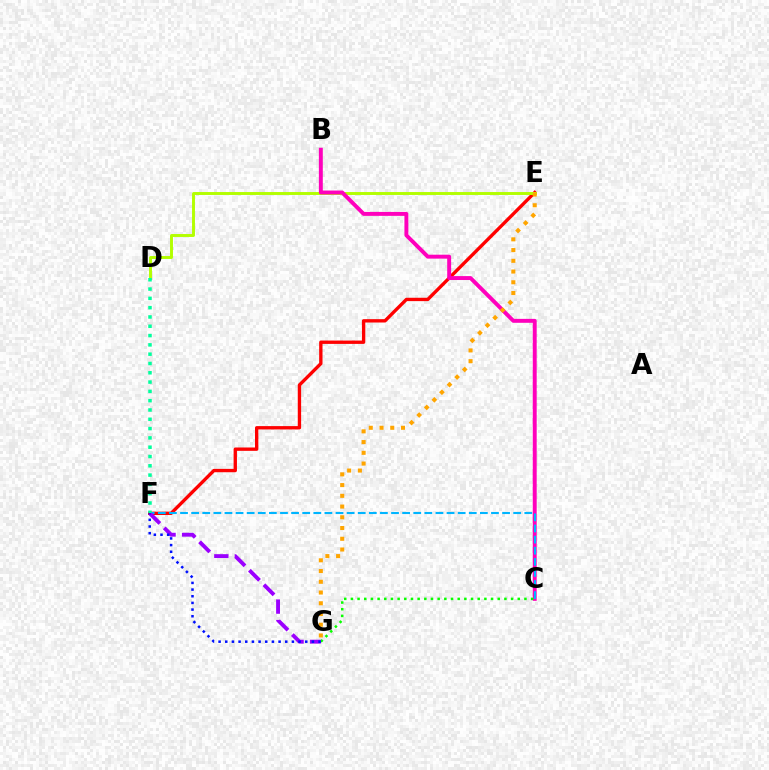{('E', 'F'): [{'color': '#ff0000', 'line_style': 'solid', 'thickness': 2.41}], ('D', 'E'): [{'color': '#b3ff00', 'line_style': 'solid', 'thickness': 2.1}], ('B', 'C'): [{'color': '#ff00bd', 'line_style': 'solid', 'thickness': 2.83}], ('C', 'F'): [{'color': '#00b5ff', 'line_style': 'dashed', 'thickness': 1.51}], ('C', 'G'): [{'color': '#08ff00', 'line_style': 'dotted', 'thickness': 1.81}], ('E', 'G'): [{'color': '#ffa500', 'line_style': 'dotted', 'thickness': 2.92}], ('F', 'G'): [{'color': '#9b00ff', 'line_style': 'dashed', 'thickness': 2.79}, {'color': '#0010ff', 'line_style': 'dotted', 'thickness': 1.81}], ('D', 'F'): [{'color': '#00ff9d', 'line_style': 'dotted', 'thickness': 2.53}]}